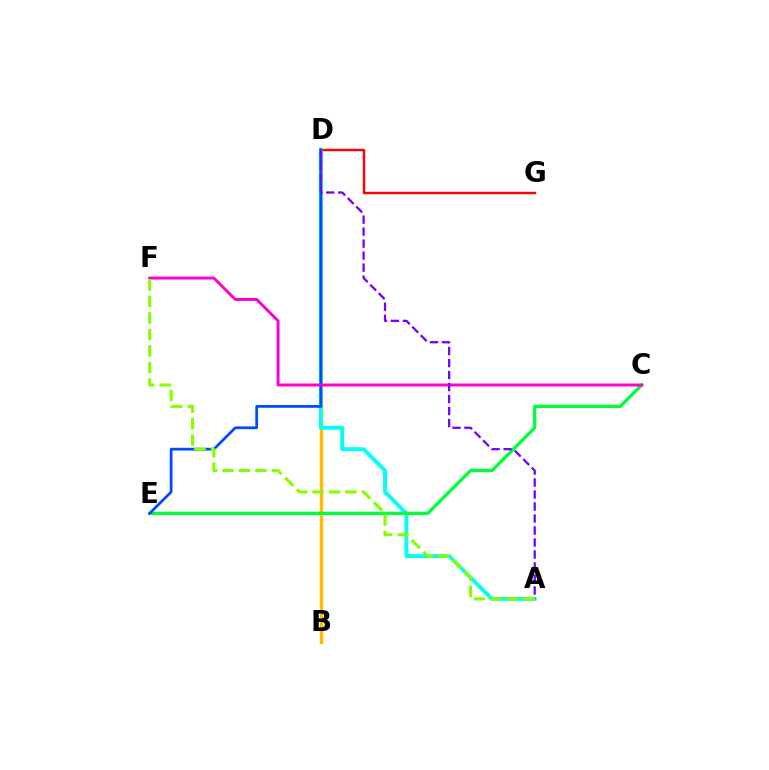{('B', 'D'): [{'color': '#ffbd00', 'line_style': 'solid', 'thickness': 2.48}], ('D', 'G'): [{'color': '#ff0000', 'line_style': 'solid', 'thickness': 1.76}], ('A', 'D'): [{'color': '#00fff6', 'line_style': 'solid', 'thickness': 2.79}, {'color': '#7200ff', 'line_style': 'dashed', 'thickness': 1.63}], ('C', 'E'): [{'color': '#00ff39', 'line_style': 'solid', 'thickness': 2.4}], ('D', 'E'): [{'color': '#004bff', 'line_style': 'solid', 'thickness': 1.99}], ('C', 'F'): [{'color': '#ff00cf', 'line_style': 'solid', 'thickness': 2.12}], ('A', 'F'): [{'color': '#84ff00', 'line_style': 'dashed', 'thickness': 2.24}]}